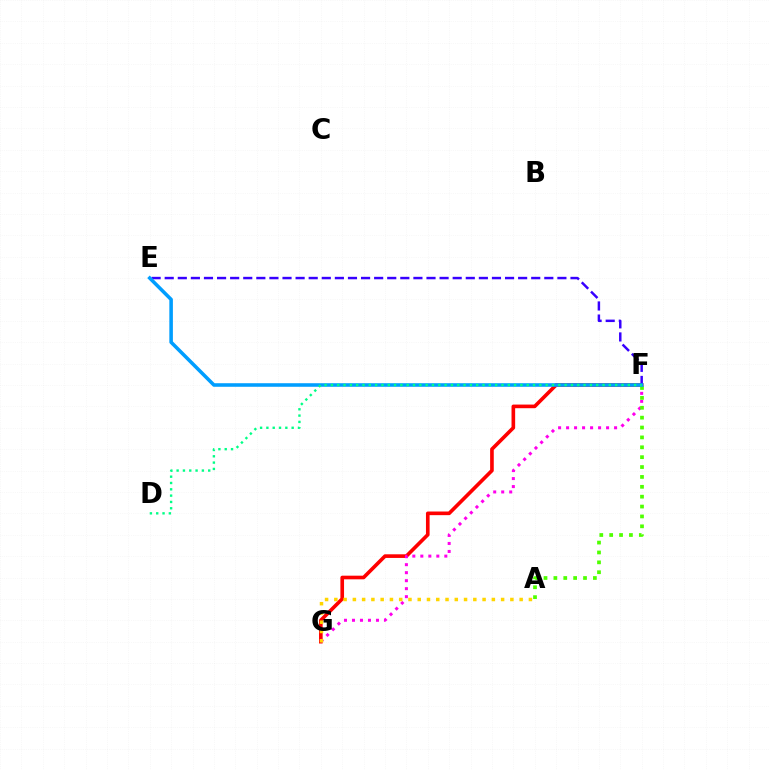{('F', 'G'): [{'color': '#ff0000', 'line_style': 'solid', 'thickness': 2.62}, {'color': '#ff00ed', 'line_style': 'dotted', 'thickness': 2.17}], ('A', 'F'): [{'color': '#4fff00', 'line_style': 'dotted', 'thickness': 2.68}], ('E', 'F'): [{'color': '#3700ff', 'line_style': 'dashed', 'thickness': 1.78}, {'color': '#009eff', 'line_style': 'solid', 'thickness': 2.56}], ('D', 'F'): [{'color': '#00ff86', 'line_style': 'dotted', 'thickness': 1.72}], ('A', 'G'): [{'color': '#ffd500', 'line_style': 'dotted', 'thickness': 2.52}]}